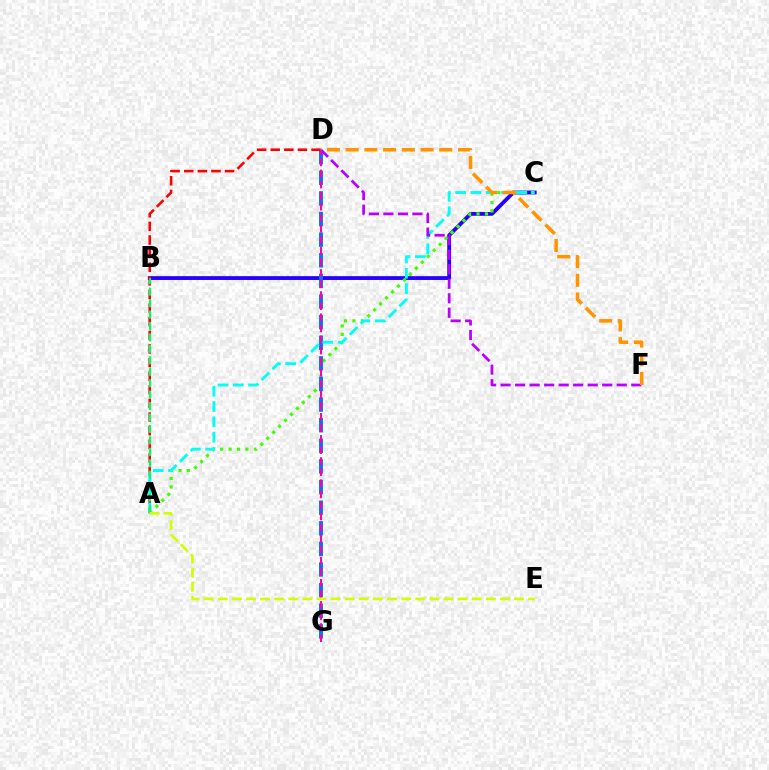{('B', 'C'): [{'color': '#2500ff', 'line_style': 'solid', 'thickness': 2.75}], ('A', 'C'): [{'color': '#3dff00', 'line_style': 'dotted', 'thickness': 2.29}, {'color': '#00fff6', 'line_style': 'dashed', 'thickness': 2.08}], ('D', 'G'): [{'color': '#0074ff', 'line_style': 'dashed', 'thickness': 2.8}, {'color': '#ff00ac', 'line_style': 'dashed', 'thickness': 1.5}], ('A', 'D'): [{'color': '#ff0000', 'line_style': 'dashed', 'thickness': 1.85}], ('D', 'F'): [{'color': '#b900ff', 'line_style': 'dashed', 'thickness': 1.97}, {'color': '#ff9400', 'line_style': 'dashed', 'thickness': 2.54}], ('A', 'B'): [{'color': '#00ff5c', 'line_style': 'dashed', 'thickness': 1.55}], ('A', 'E'): [{'color': '#d1ff00', 'line_style': 'dashed', 'thickness': 1.92}]}